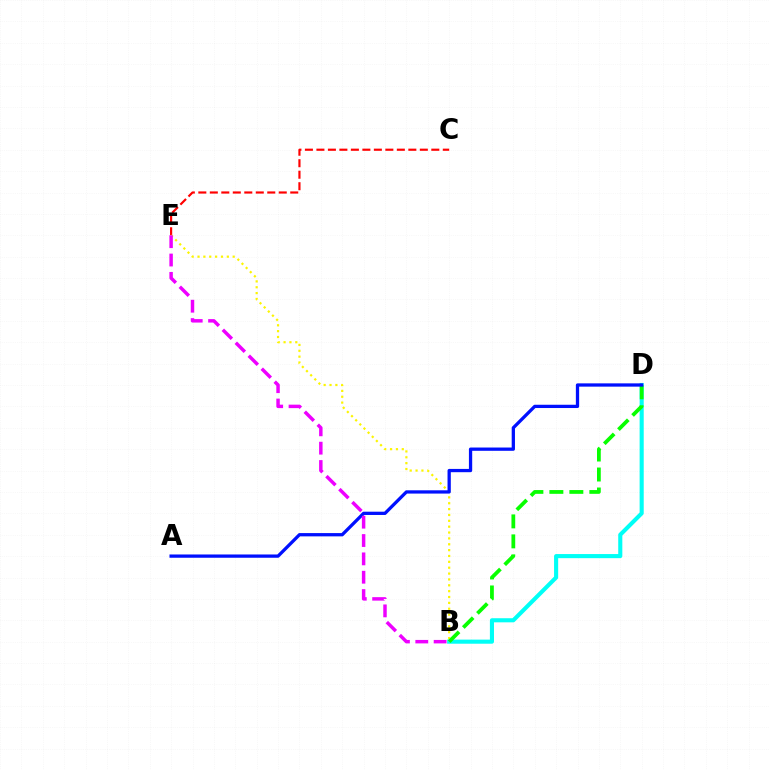{('C', 'E'): [{'color': '#ff0000', 'line_style': 'dashed', 'thickness': 1.56}], ('B', 'E'): [{'color': '#fcf500', 'line_style': 'dotted', 'thickness': 1.59}, {'color': '#ee00ff', 'line_style': 'dashed', 'thickness': 2.49}], ('B', 'D'): [{'color': '#00fff6', 'line_style': 'solid', 'thickness': 2.95}, {'color': '#08ff00', 'line_style': 'dashed', 'thickness': 2.71}], ('A', 'D'): [{'color': '#0010ff', 'line_style': 'solid', 'thickness': 2.36}]}